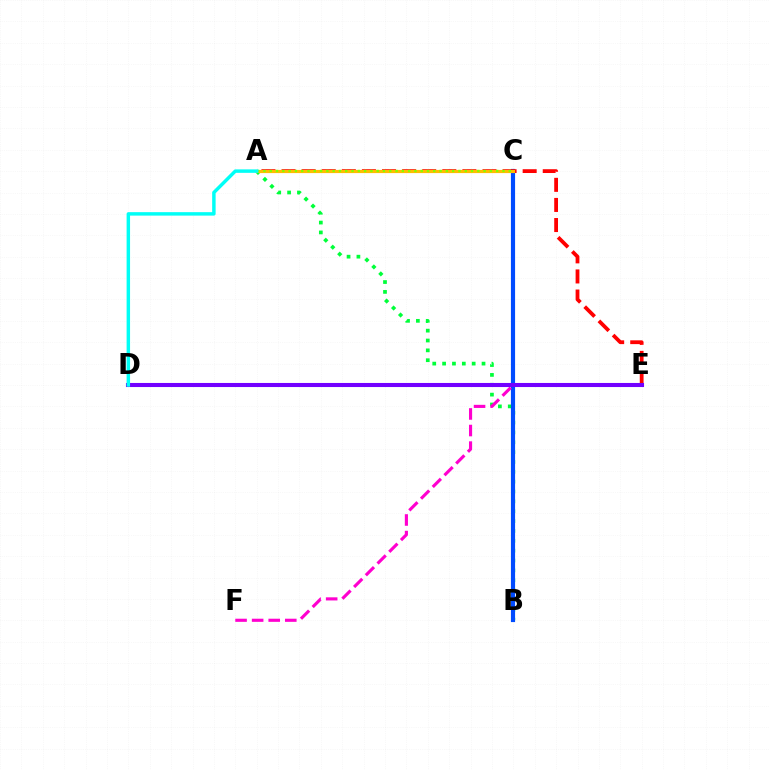{('A', 'B'): [{'color': '#00ff39', 'line_style': 'dotted', 'thickness': 2.68}], ('B', 'C'): [{'color': '#004bff', 'line_style': 'solid', 'thickness': 2.99}], ('E', 'F'): [{'color': '#ff00cf', 'line_style': 'dashed', 'thickness': 2.25}], ('A', 'E'): [{'color': '#ff0000', 'line_style': 'dashed', 'thickness': 2.73}], ('A', 'C'): [{'color': '#ffbd00', 'line_style': 'solid', 'thickness': 2.27}, {'color': '#84ff00', 'line_style': 'dotted', 'thickness': 1.71}], ('D', 'E'): [{'color': '#7200ff', 'line_style': 'solid', 'thickness': 2.94}], ('A', 'D'): [{'color': '#00fff6', 'line_style': 'solid', 'thickness': 2.49}]}